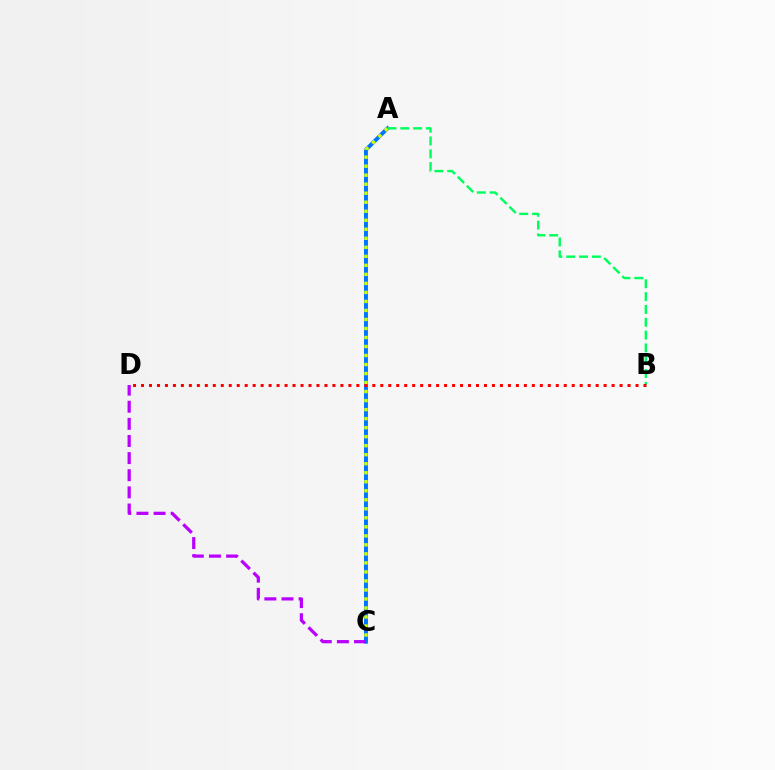{('A', 'C'): [{'color': '#0074ff', 'line_style': 'solid', 'thickness': 2.83}, {'color': '#d1ff00', 'line_style': 'dotted', 'thickness': 2.45}], ('C', 'D'): [{'color': '#b900ff', 'line_style': 'dashed', 'thickness': 2.33}], ('A', 'B'): [{'color': '#00ff5c', 'line_style': 'dashed', 'thickness': 1.74}], ('B', 'D'): [{'color': '#ff0000', 'line_style': 'dotted', 'thickness': 2.17}]}